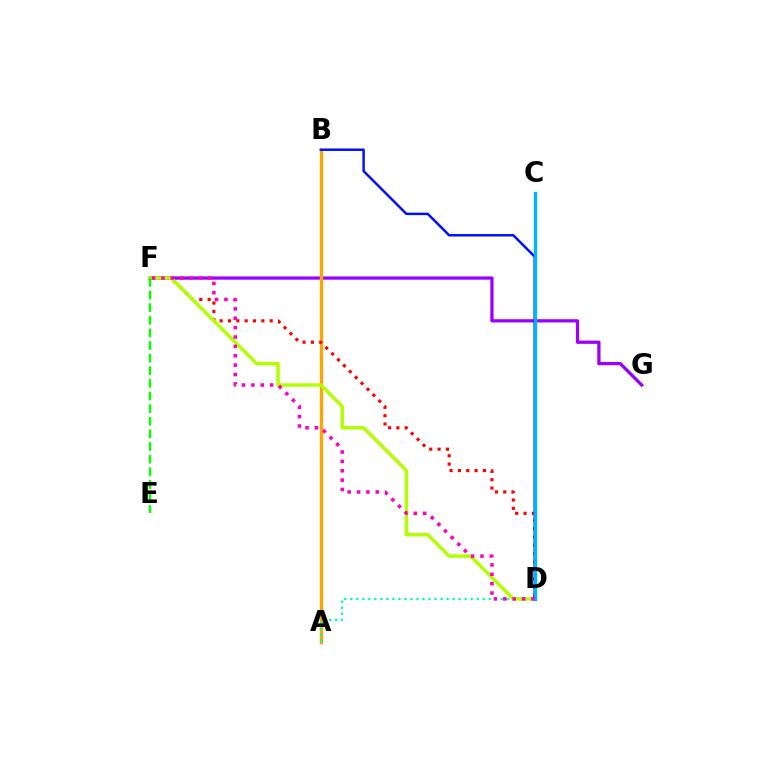{('F', 'G'): [{'color': '#9b00ff', 'line_style': 'solid', 'thickness': 2.35}], ('A', 'B'): [{'color': '#ffa500', 'line_style': 'solid', 'thickness': 2.4}], ('A', 'D'): [{'color': '#00ff9d', 'line_style': 'dotted', 'thickness': 1.63}], ('D', 'F'): [{'color': '#ff0000', 'line_style': 'dotted', 'thickness': 2.27}, {'color': '#b3ff00', 'line_style': 'solid', 'thickness': 2.5}, {'color': '#ff00bd', 'line_style': 'dotted', 'thickness': 2.55}], ('B', 'D'): [{'color': '#0010ff', 'line_style': 'solid', 'thickness': 1.79}], ('C', 'D'): [{'color': '#00b5ff', 'line_style': 'solid', 'thickness': 2.43}], ('E', 'F'): [{'color': '#08ff00', 'line_style': 'dashed', 'thickness': 1.71}]}